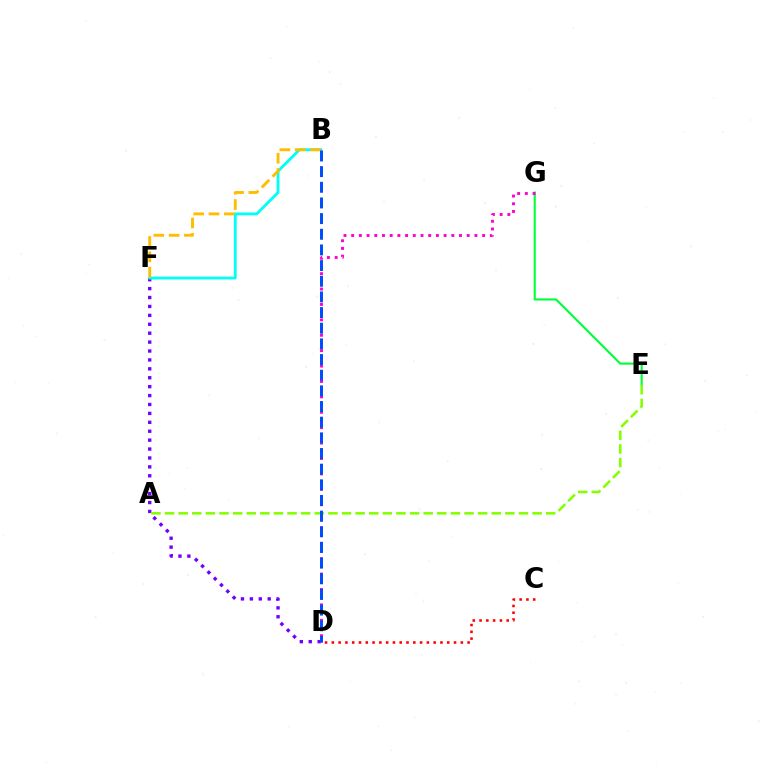{('E', 'G'): [{'color': '#00ff39', 'line_style': 'solid', 'thickness': 1.52}], ('D', 'F'): [{'color': '#7200ff', 'line_style': 'dotted', 'thickness': 2.42}], ('D', 'G'): [{'color': '#ff00cf', 'line_style': 'dotted', 'thickness': 2.09}], ('B', 'F'): [{'color': '#00fff6', 'line_style': 'solid', 'thickness': 2.04}, {'color': '#ffbd00', 'line_style': 'dashed', 'thickness': 2.08}], ('A', 'E'): [{'color': '#84ff00', 'line_style': 'dashed', 'thickness': 1.85}], ('C', 'D'): [{'color': '#ff0000', 'line_style': 'dotted', 'thickness': 1.84}], ('B', 'D'): [{'color': '#004bff', 'line_style': 'dashed', 'thickness': 2.13}]}